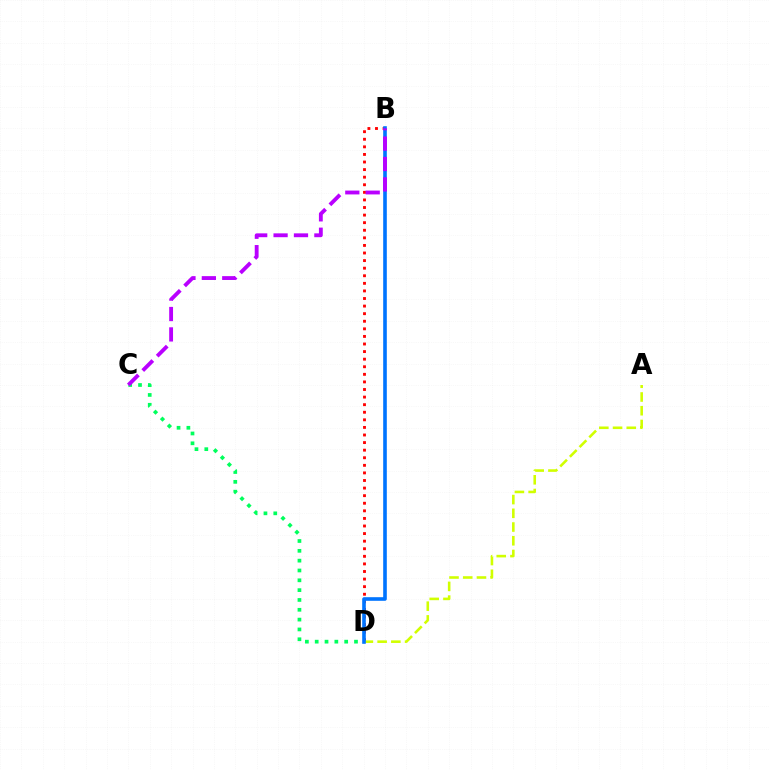{('B', 'D'): [{'color': '#ff0000', 'line_style': 'dotted', 'thickness': 2.06}, {'color': '#0074ff', 'line_style': 'solid', 'thickness': 2.61}], ('A', 'D'): [{'color': '#d1ff00', 'line_style': 'dashed', 'thickness': 1.86}], ('C', 'D'): [{'color': '#00ff5c', 'line_style': 'dotted', 'thickness': 2.67}], ('B', 'C'): [{'color': '#b900ff', 'line_style': 'dashed', 'thickness': 2.77}]}